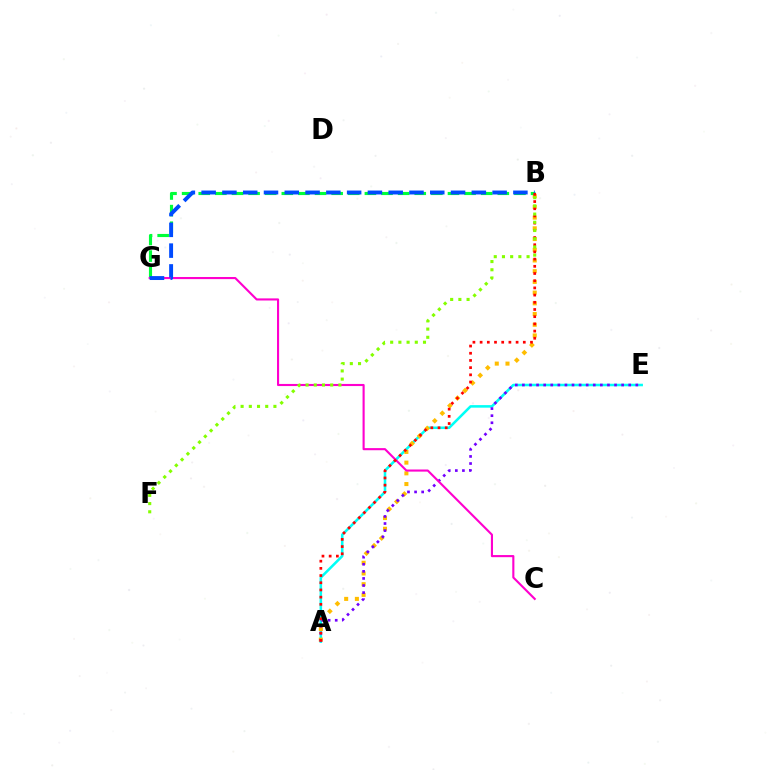{('A', 'E'): [{'color': '#00fff6', 'line_style': 'solid', 'thickness': 1.84}, {'color': '#7200ff', 'line_style': 'dotted', 'thickness': 1.93}], ('A', 'B'): [{'color': '#ffbd00', 'line_style': 'dotted', 'thickness': 2.91}, {'color': '#ff0000', 'line_style': 'dotted', 'thickness': 1.95}], ('B', 'G'): [{'color': '#00ff39', 'line_style': 'dashed', 'thickness': 2.26}, {'color': '#004bff', 'line_style': 'dashed', 'thickness': 2.82}], ('C', 'G'): [{'color': '#ff00cf', 'line_style': 'solid', 'thickness': 1.53}], ('B', 'F'): [{'color': '#84ff00', 'line_style': 'dotted', 'thickness': 2.23}]}